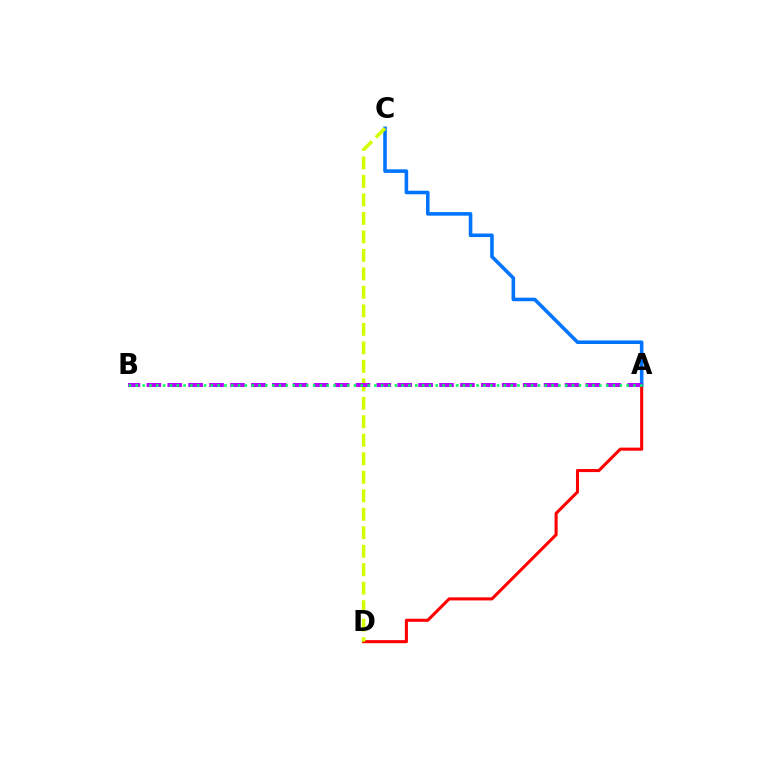{('A', 'D'): [{'color': '#ff0000', 'line_style': 'solid', 'thickness': 2.21}], ('A', 'C'): [{'color': '#0074ff', 'line_style': 'solid', 'thickness': 2.57}], ('C', 'D'): [{'color': '#d1ff00', 'line_style': 'dashed', 'thickness': 2.51}], ('A', 'B'): [{'color': '#b900ff', 'line_style': 'dashed', 'thickness': 2.84}, {'color': '#00ff5c', 'line_style': 'dotted', 'thickness': 1.85}]}